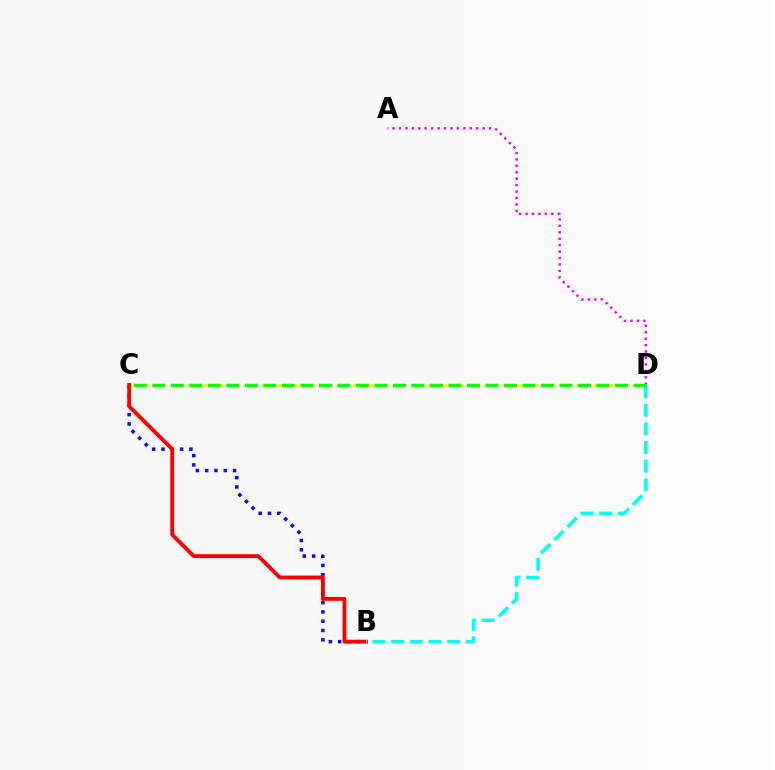{('A', 'D'): [{'color': '#ee00ff', 'line_style': 'dotted', 'thickness': 1.75}], ('C', 'D'): [{'color': '#fcf500', 'line_style': 'dotted', 'thickness': 2.25}, {'color': '#08ff00', 'line_style': 'dashed', 'thickness': 2.51}], ('B', 'C'): [{'color': '#0010ff', 'line_style': 'dotted', 'thickness': 2.53}, {'color': '#ff0000', 'line_style': 'solid', 'thickness': 2.77}], ('B', 'D'): [{'color': '#00fff6', 'line_style': 'dashed', 'thickness': 2.54}]}